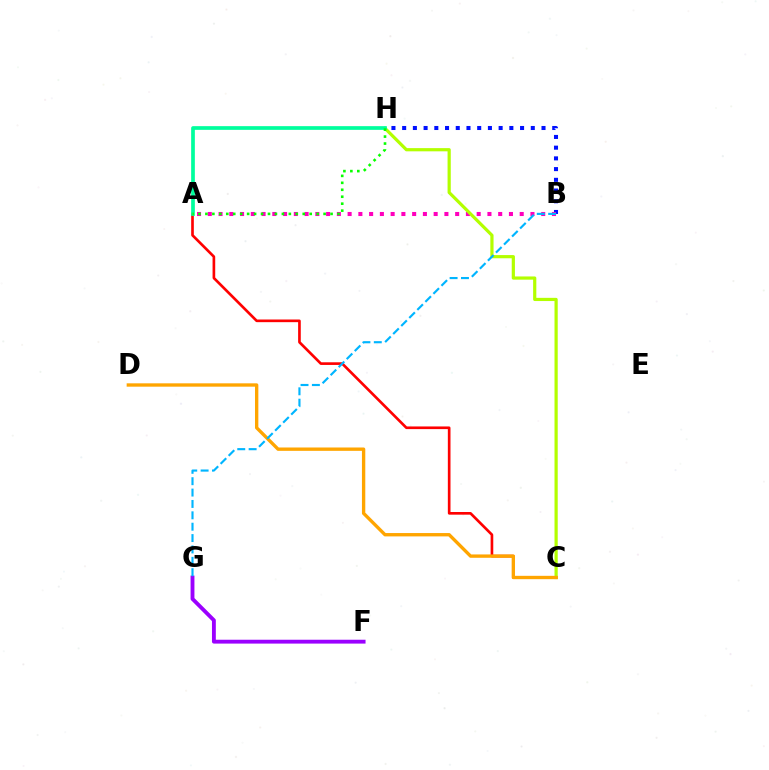{('A', 'C'): [{'color': '#ff0000', 'line_style': 'solid', 'thickness': 1.91}], ('B', 'H'): [{'color': '#0010ff', 'line_style': 'dotted', 'thickness': 2.91}], ('A', 'B'): [{'color': '#ff00bd', 'line_style': 'dotted', 'thickness': 2.92}], ('F', 'G'): [{'color': '#9b00ff', 'line_style': 'solid', 'thickness': 2.78}], ('C', 'H'): [{'color': '#b3ff00', 'line_style': 'solid', 'thickness': 2.31}], ('C', 'D'): [{'color': '#ffa500', 'line_style': 'solid', 'thickness': 2.41}], ('B', 'G'): [{'color': '#00b5ff', 'line_style': 'dashed', 'thickness': 1.55}], ('A', 'H'): [{'color': '#00ff9d', 'line_style': 'solid', 'thickness': 2.67}, {'color': '#08ff00', 'line_style': 'dotted', 'thickness': 1.89}]}